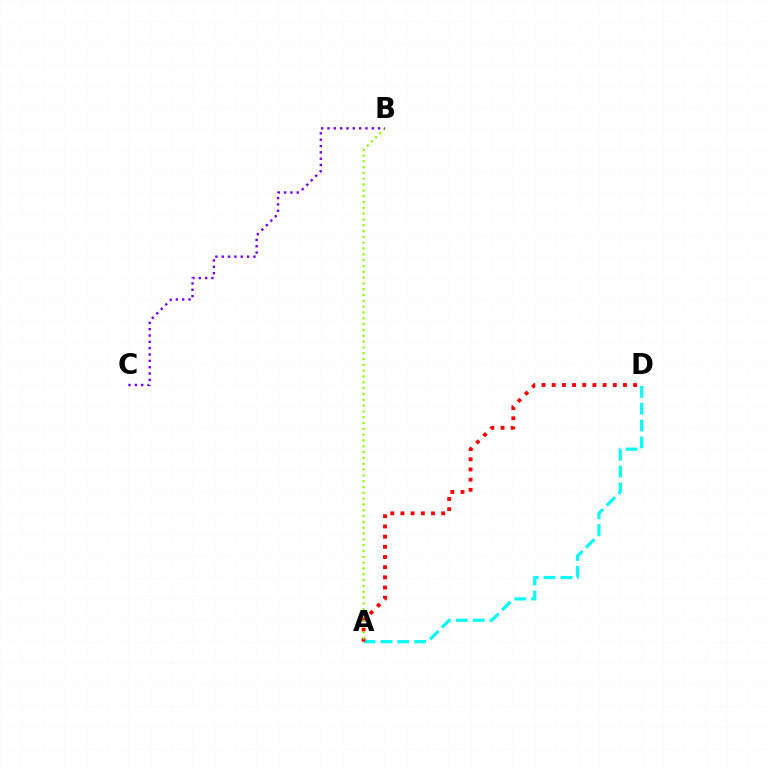{('A', 'D'): [{'color': '#00fff6', 'line_style': 'dashed', 'thickness': 2.29}, {'color': '#ff0000', 'line_style': 'dotted', 'thickness': 2.77}], ('A', 'B'): [{'color': '#84ff00', 'line_style': 'dotted', 'thickness': 1.58}], ('B', 'C'): [{'color': '#7200ff', 'line_style': 'dotted', 'thickness': 1.72}]}